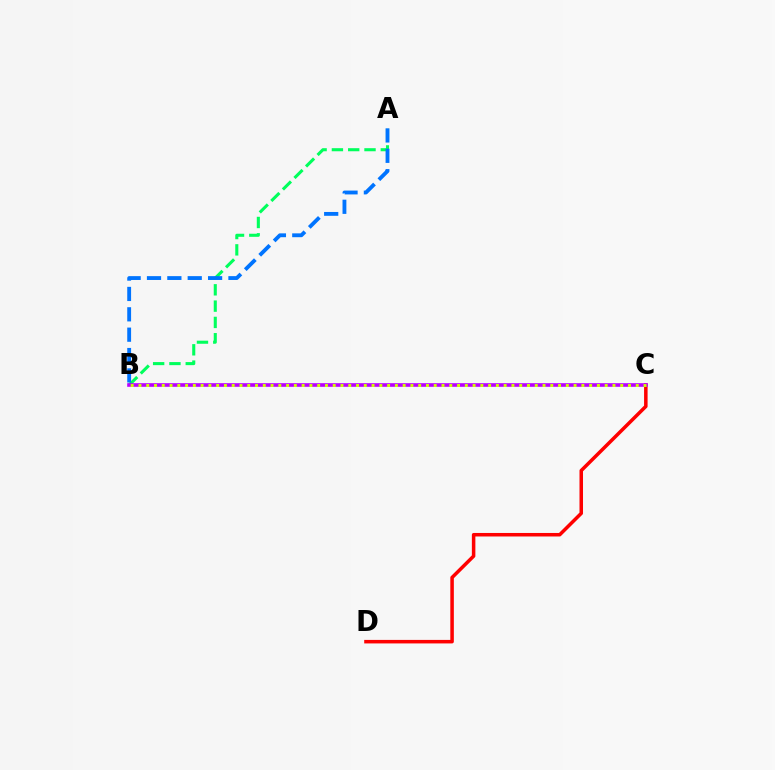{('C', 'D'): [{'color': '#ff0000', 'line_style': 'solid', 'thickness': 2.53}], ('A', 'B'): [{'color': '#00ff5c', 'line_style': 'dashed', 'thickness': 2.21}, {'color': '#0074ff', 'line_style': 'dashed', 'thickness': 2.77}], ('B', 'C'): [{'color': '#b900ff', 'line_style': 'solid', 'thickness': 2.61}, {'color': '#d1ff00', 'line_style': 'dotted', 'thickness': 2.11}]}